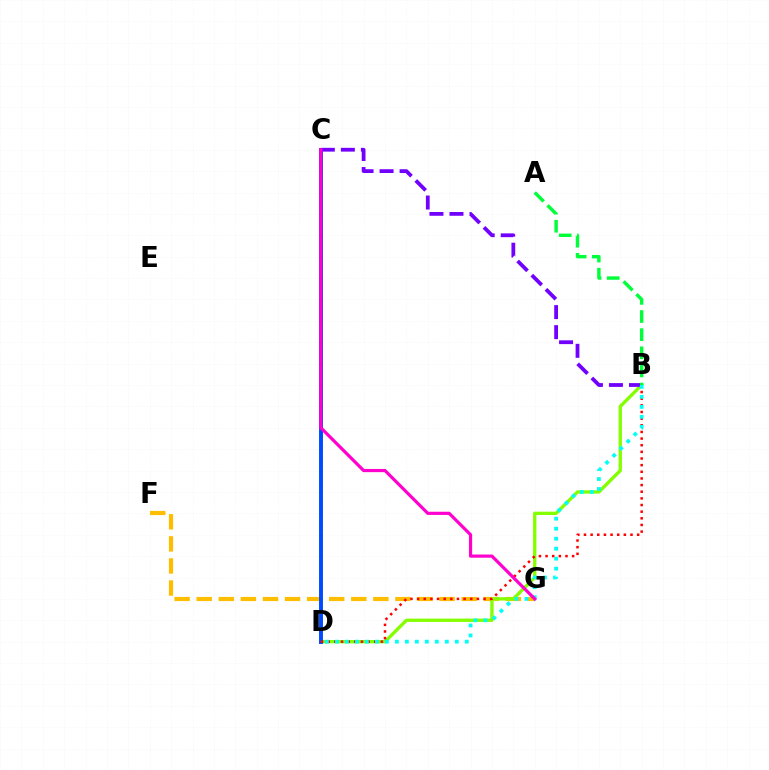{('F', 'G'): [{'color': '#ffbd00', 'line_style': 'dashed', 'thickness': 3.0}], ('B', 'D'): [{'color': '#84ff00', 'line_style': 'solid', 'thickness': 2.4}, {'color': '#ff0000', 'line_style': 'dotted', 'thickness': 1.81}, {'color': '#00fff6', 'line_style': 'dotted', 'thickness': 2.71}], ('C', 'D'): [{'color': '#004bff', 'line_style': 'solid', 'thickness': 2.83}], ('B', 'C'): [{'color': '#7200ff', 'line_style': 'dashed', 'thickness': 2.72}], ('C', 'G'): [{'color': '#ff00cf', 'line_style': 'solid', 'thickness': 2.29}], ('A', 'B'): [{'color': '#00ff39', 'line_style': 'dashed', 'thickness': 2.46}]}